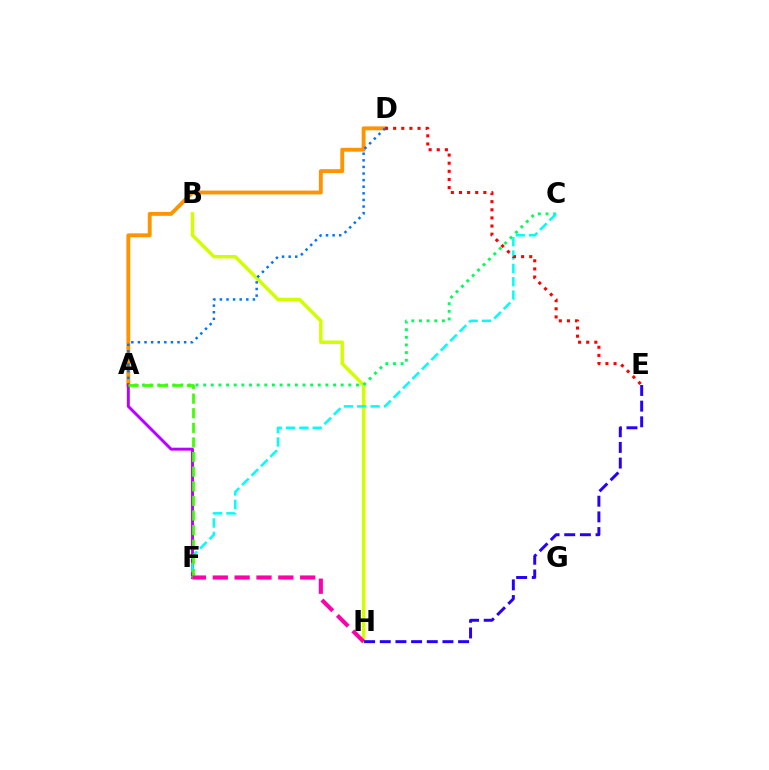{('A', 'D'): [{'color': '#ff9400', 'line_style': 'solid', 'thickness': 2.79}, {'color': '#0074ff', 'line_style': 'dotted', 'thickness': 1.79}], ('B', 'H'): [{'color': '#d1ff00', 'line_style': 'solid', 'thickness': 2.49}], ('A', 'C'): [{'color': '#00ff5c', 'line_style': 'dotted', 'thickness': 2.08}], ('A', 'F'): [{'color': '#b900ff', 'line_style': 'solid', 'thickness': 2.11}, {'color': '#3dff00', 'line_style': 'dashed', 'thickness': 1.98}], ('C', 'F'): [{'color': '#00fff6', 'line_style': 'dashed', 'thickness': 1.81}], ('D', 'E'): [{'color': '#ff0000', 'line_style': 'dotted', 'thickness': 2.21}], ('F', 'H'): [{'color': '#ff00ac', 'line_style': 'dashed', 'thickness': 2.97}], ('E', 'H'): [{'color': '#2500ff', 'line_style': 'dashed', 'thickness': 2.13}]}